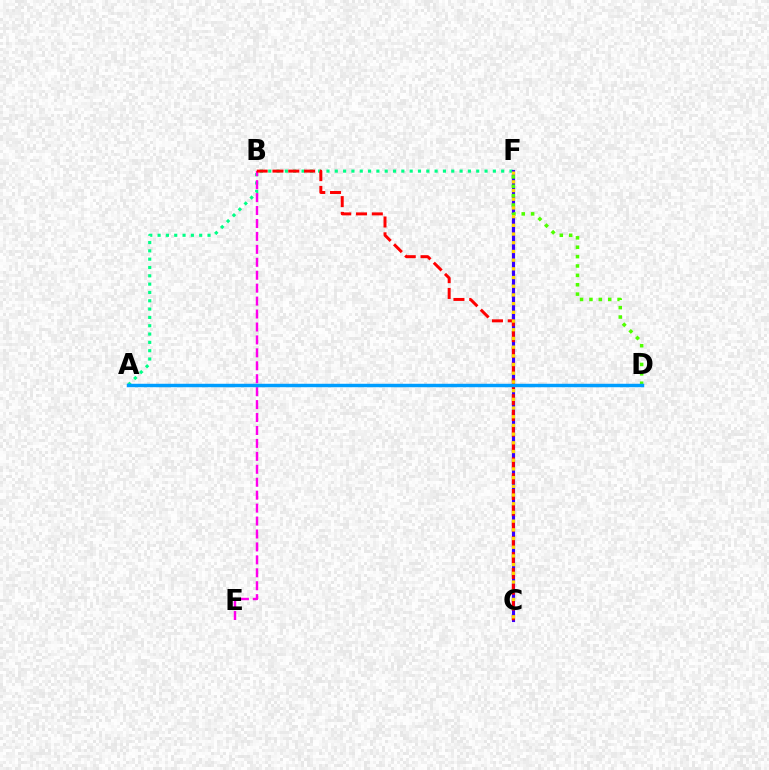{('A', 'F'): [{'color': '#00ff86', 'line_style': 'dotted', 'thickness': 2.26}], ('C', 'F'): [{'color': '#3700ff', 'line_style': 'solid', 'thickness': 2.27}, {'color': '#ffd500', 'line_style': 'dotted', 'thickness': 2.36}], ('B', 'E'): [{'color': '#ff00ed', 'line_style': 'dashed', 'thickness': 1.76}], ('B', 'C'): [{'color': '#ff0000', 'line_style': 'dashed', 'thickness': 2.15}], ('D', 'F'): [{'color': '#4fff00', 'line_style': 'dotted', 'thickness': 2.55}], ('A', 'D'): [{'color': '#009eff', 'line_style': 'solid', 'thickness': 2.48}]}